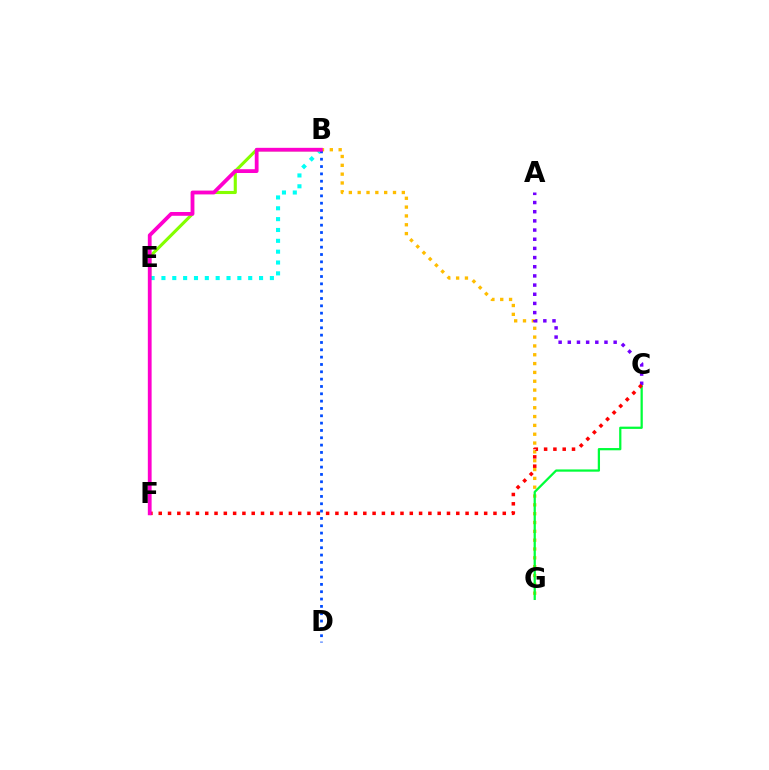{('B', 'E'): [{'color': '#00fff6', 'line_style': 'dotted', 'thickness': 2.95}, {'color': '#84ff00', 'line_style': 'solid', 'thickness': 2.24}], ('B', 'G'): [{'color': '#ffbd00', 'line_style': 'dotted', 'thickness': 2.4}], ('C', 'G'): [{'color': '#00ff39', 'line_style': 'solid', 'thickness': 1.62}], ('A', 'C'): [{'color': '#7200ff', 'line_style': 'dotted', 'thickness': 2.49}], ('C', 'F'): [{'color': '#ff0000', 'line_style': 'dotted', 'thickness': 2.53}], ('B', 'D'): [{'color': '#004bff', 'line_style': 'dotted', 'thickness': 1.99}], ('B', 'F'): [{'color': '#ff00cf', 'line_style': 'solid', 'thickness': 2.73}]}